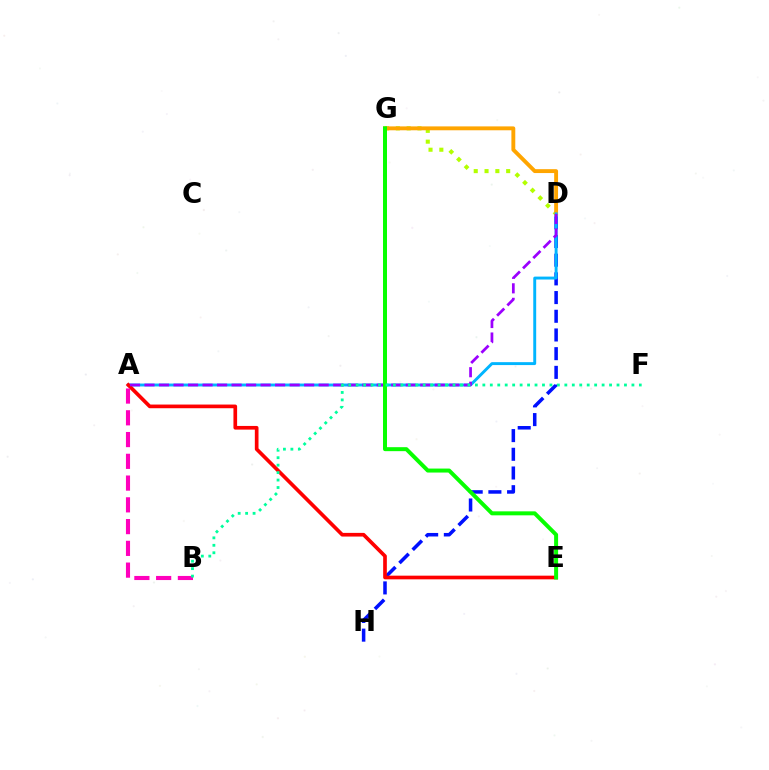{('D', 'G'): [{'color': '#b3ff00', 'line_style': 'dotted', 'thickness': 2.94}, {'color': '#ffa500', 'line_style': 'solid', 'thickness': 2.8}], ('D', 'H'): [{'color': '#0010ff', 'line_style': 'dashed', 'thickness': 2.54}], ('A', 'D'): [{'color': '#00b5ff', 'line_style': 'solid', 'thickness': 2.1}, {'color': '#9b00ff', 'line_style': 'dashed', 'thickness': 1.97}], ('A', 'E'): [{'color': '#ff0000', 'line_style': 'solid', 'thickness': 2.64}], ('A', 'B'): [{'color': '#ff00bd', 'line_style': 'dashed', 'thickness': 2.96}], ('E', 'G'): [{'color': '#08ff00', 'line_style': 'solid', 'thickness': 2.87}], ('B', 'F'): [{'color': '#00ff9d', 'line_style': 'dotted', 'thickness': 2.03}]}